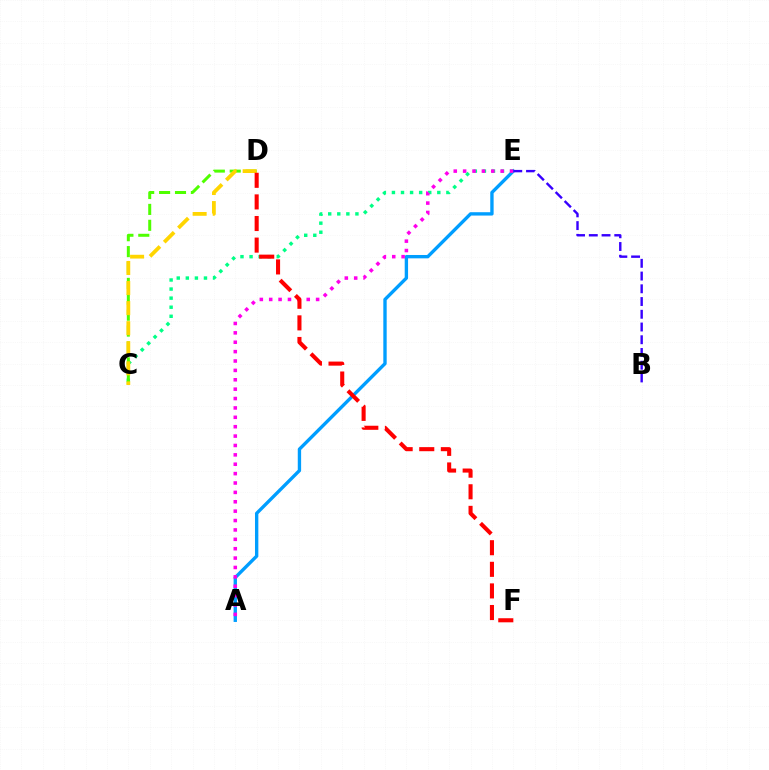{('A', 'E'): [{'color': '#009eff', 'line_style': 'solid', 'thickness': 2.42}, {'color': '#ff00ed', 'line_style': 'dotted', 'thickness': 2.55}], ('C', 'E'): [{'color': '#00ff86', 'line_style': 'dotted', 'thickness': 2.47}], ('C', 'D'): [{'color': '#4fff00', 'line_style': 'dashed', 'thickness': 2.16}, {'color': '#ffd500', 'line_style': 'dashed', 'thickness': 2.73}], ('B', 'E'): [{'color': '#3700ff', 'line_style': 'dashed', 'thickness': 1.73}], ('D', 'F'): [{'color': '#ff0000', 'line_style': 'dashed', 'thickness': 2.93}]}